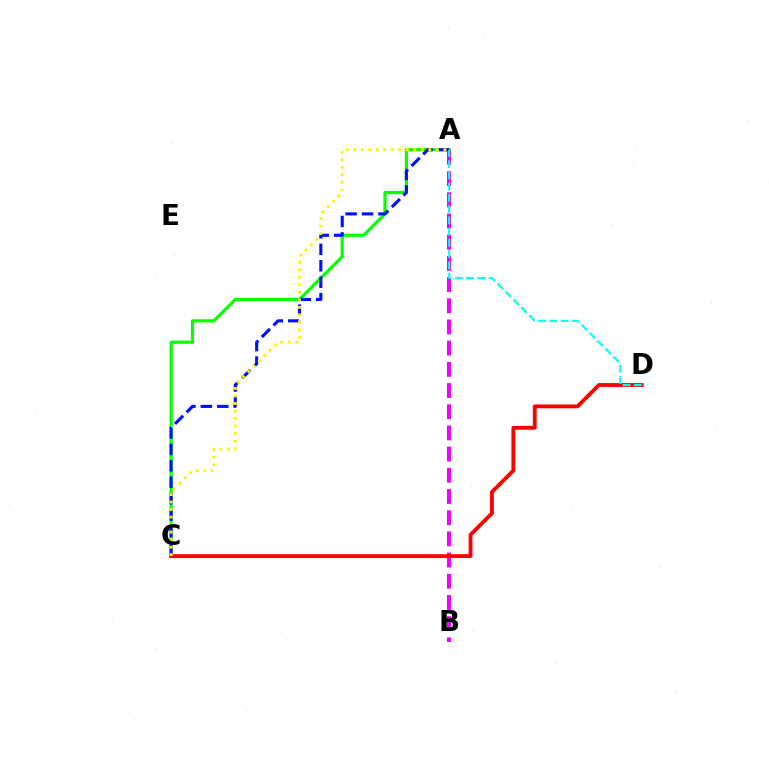{('A', 'C'): [{'color': '#08ff00', 'line_style': 'solid', 'thickness': 2.29}, {'color': '#0010ff', 'line_style': 'dashed', 'thickness': 2.23}, {'color': '#fcf500', 'line_style': 'dotted', 'thickness': 2.04}], ('A', 'B'): [{'color': '#ee00ff', 'line_style': 'dashed', 'thickness': 2.88}], ('C', 'D'): [{'color': '#ff0000', 'line_style': 'solid', 'thickness': 2.76}], ('A', 'D'): [{'color': '#00fff6', 'line_style': 'dashed', 'thickness': 1.53}]}